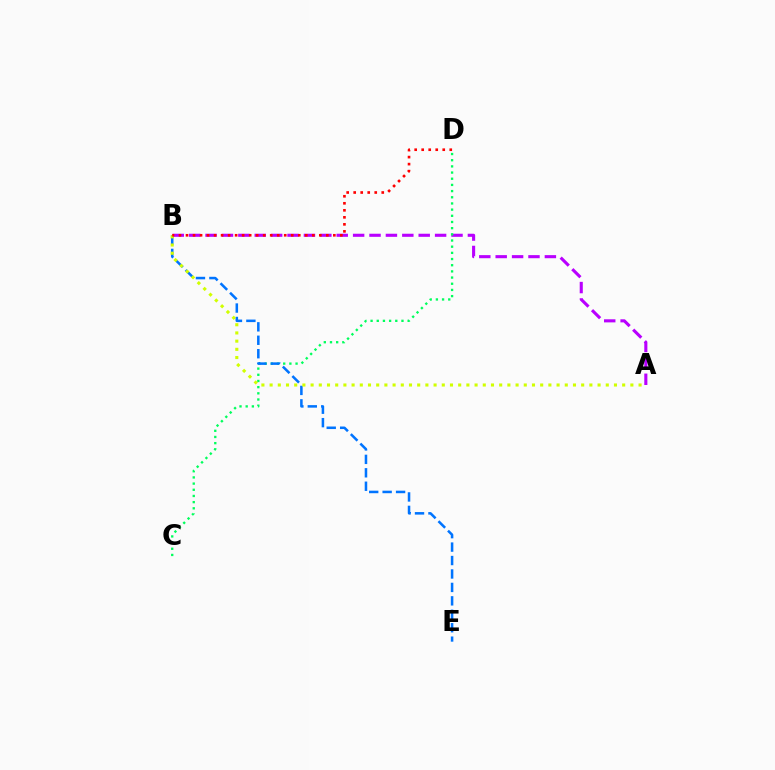{('A', 'B'): [{'color': '#b900ff', 'line_style': 'dashed', 'thickness': 2.23}, {'color': '#d1ff00', 'line_style': 'dotted', 'thickness': 2.23}], ('C', 'D'): [{'color': '#00ff5c', 'line_style': 'dotted', 'thickness': 1.68}], ('B', 'E'): [{'color': '#0074ff', 'line_style': 'dashed', 'thickness': 1.83}], ('B', 'D'): [{'color': '#ff0000', 'line_style': 'dotted', 'thickness': 1.91}]}